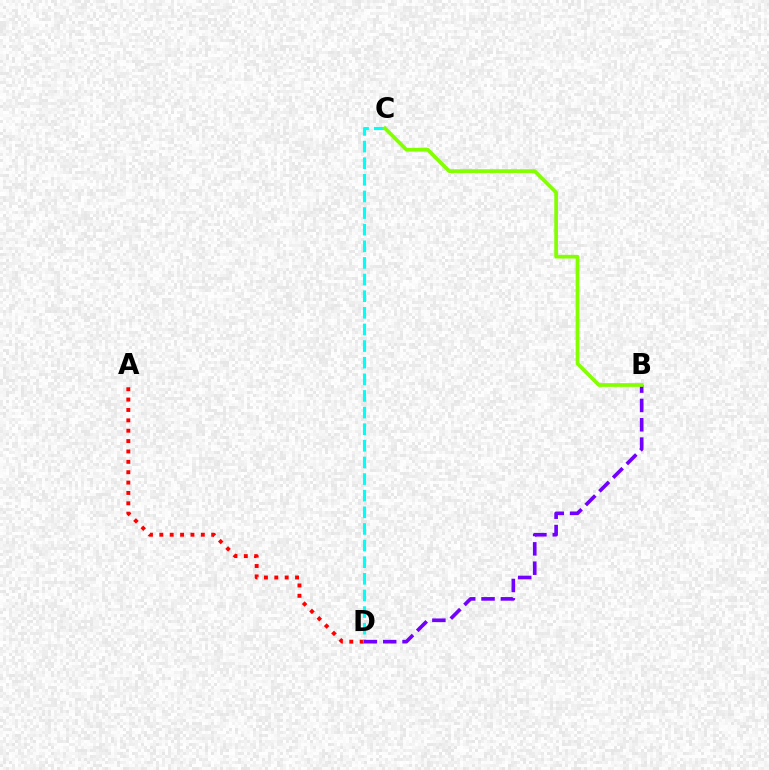{('A', 'D'): [{'color': '#ff0000', 'line_style': 'dotted', 'thickness': 2.82}], ('C', 'D'): [{'color': '#00fff6', 'line_style': 'dashed', 'thickness': 2.26}], ('B', 'D'): [{'color': '#7200ff', 'line_style': 'dashed', 'thickness': 2.63}], ('B', 'C'): [{'color': '#84ff00', 'line_style': 'solid', 'thickness': 2.67}]}